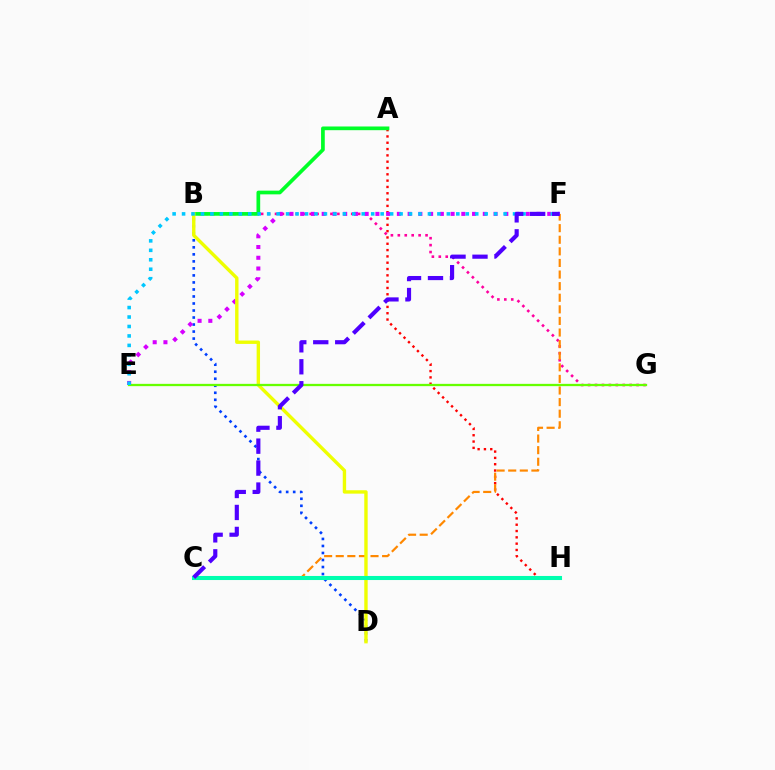{('A', 'H'): [{'color': '#ff0000', 'line_style': 'dotted', 'thickness': 1.72}], ('B', 'G'): [{'color': '#ff00a0', 'line_style': 'dotted', 'thickness': 1.88}], ('B', 'D'): [{'color': '#003fff', 'line_style': 'dotted', 'thickness': 1.91}, {'color': '#eeff00', 'line_style': 'solid', 'thickness': 2.44}], ('A', 'B'): [{'color': '#00ff27', 'line_style': 'solid', 'thickness': 2.66}], ('C', 'F'): [{'color': '#ff8800', 'line_style': 'dashed', 'thickness': 1.58}, {'color': '#4f00ff', 'line_style': 'dashed', 'thickness': 2.98}], ('E', 'F'): [{'color': '#d600ff', 'line_style': 'dotted', 'thickness': 2.92}, {'color': '#00c7ff', 'line_style': 'dotted', 'thickness': 2.57}], ('E', 'G'): [{'color': '#66ff00', 'line_style': 'solid', 'thickness': 1.65}], ('C', 'H'): [{'color': '#00ffaf', 'line_style': 'solid', 'thickness': 2.93}]}